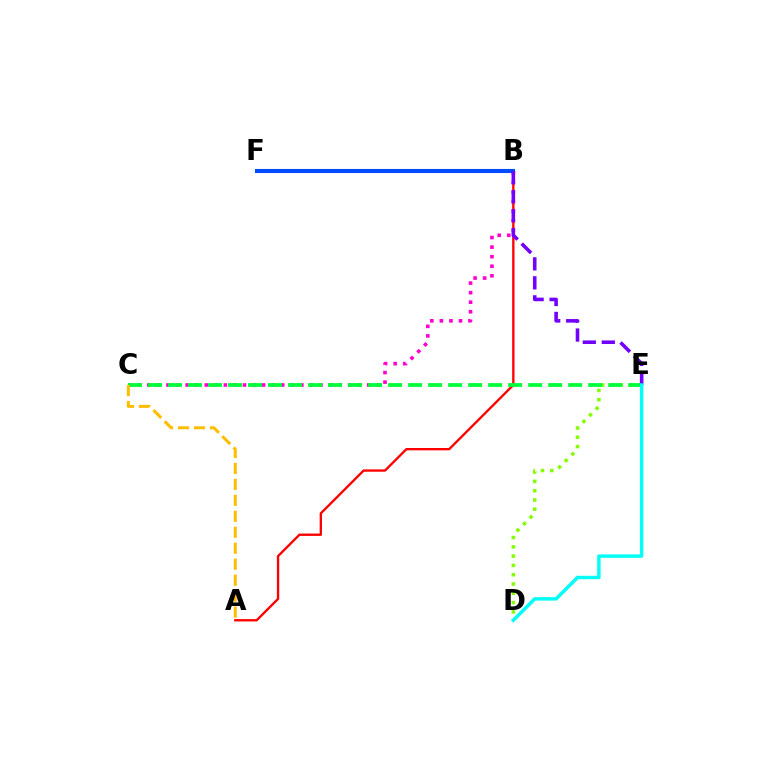{('D', 'E'): [{'color': '#84ff00', 'line_style': 'dotted', 'thickness': 2.52}, {'color': '#00fff6', 'line_style': 'solid', 'thickness': 2.48}], ('B', 'C'): [{'color': '#ff00cf', 'line_style': 'dotted', 'thickness': 2.6}], ('A', 'B'): [{'color': '#ff0000', 'line_style': 'solid', 'thickness': 1.69}], ('C', 'E'): [{'color': '#00ff39', 'line_style': 'dashed', 'thickness': 2.72}], ('B', 'F'): [{'color': '#004bff', 'line_style': 'solid', 'thickness': 2.94}], ('B', 'E'): [{'color': '#7200ff', 'line_style': 'dashed', 'thickness': 2.58}], ('A', 'C'): [{'color': '#ffbd00', 'line_style': 'dashed', 'thickness': 2.17}]}